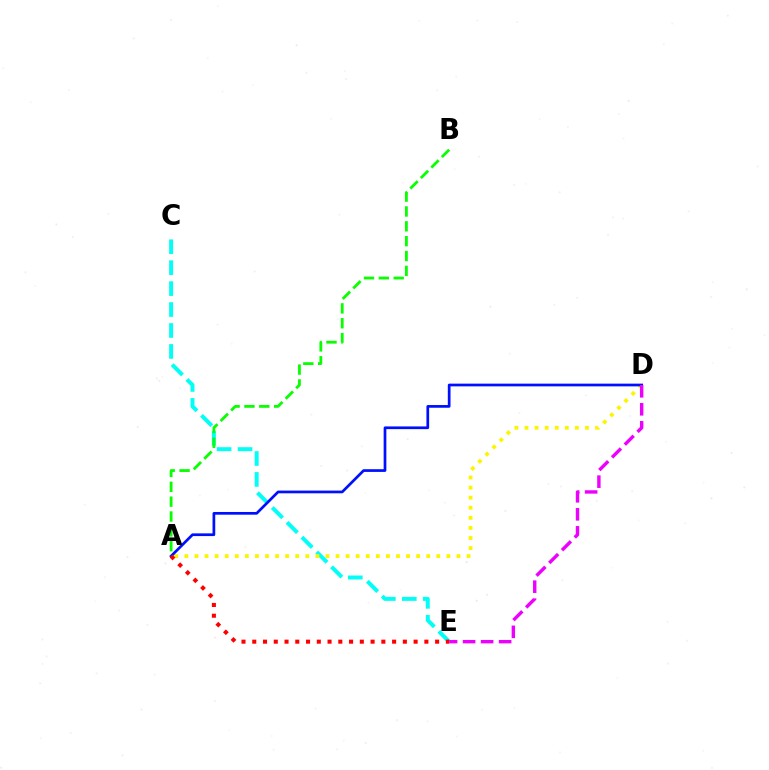{('C', 'E'): [{'color': '#00fff6', 'line_style': 'dashed', 'thickness': 2.85}], ('A', 'D'): [{'color': '#fcf500', 'line_style': 'dotted', 'thickness': 2.74}, {'color': '#0010ff', 'line_style': 'solid', 'thickness': 1.95}], ('A', 'B'): [{'color': '#08ff00', 'line_style': 'dashed', 'thickness': 2.02}], ('D', 'E'): [{'color': '#ee00ff', 'line_style': 'dashed', 'thickness': 2.45}], ('A', 'E'): [{'color': '#ff0000', 'line_style': 'dotted', 'thickness': 2.92}]}